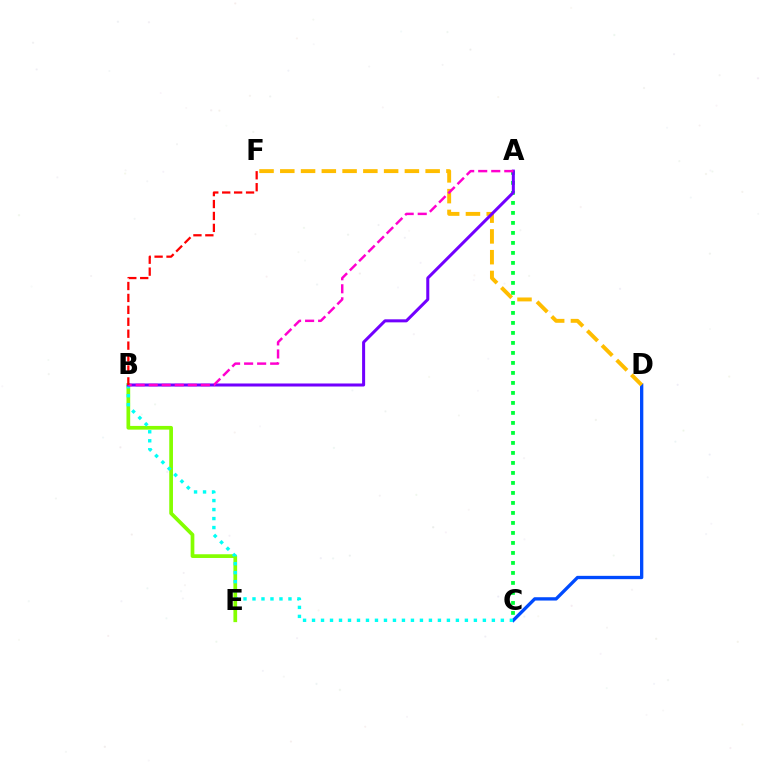{('A', 'C'): [{'color': '#00ff39', 'line_style': 'dotted', 'thickness': 2.72}], ('B', 'E'): [{'color': '#84ff00', 'line_style': 'solid', 'thickness': 2.67}], ('C', 'D'): [{'color': '#004bff', 'line_style': 'solid', 'thickness': 2.39}], ('B', 'C'): [{'color': '#00fff6', 'line_style': 'dotted', 'thickness': 2.44}], ('D', 'F'): [{'color': '#ffbd00', 'line_style': 'dashed', 'thickness': 2.82}], ('A', 'B'): [{'color': '#7200ff', 'line_style': 'solid', 'thickness': 2.18}, {'color': '#ff00cf', 'line_style': 'dashed', 'thickness': 1.77}], ('B', 'F'): [{'color': '#ff0000', 'line_style': 'dashed', 'thickness': 1.62}]}